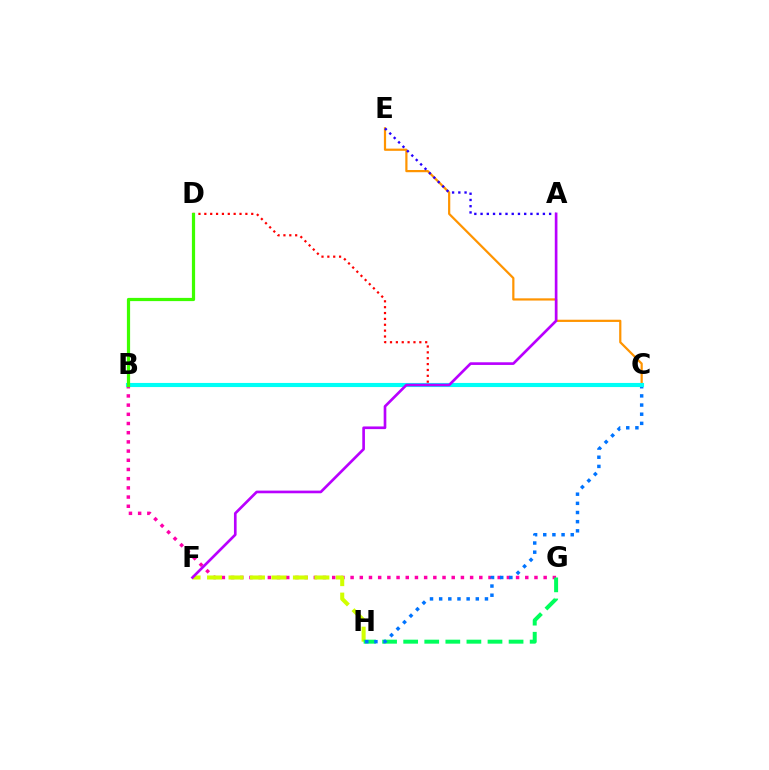{('B', 'G'): [{'color': '#ff00ac', 'line_style': 'dotted', 'thickness': 2.5}], ('F', 'H'): [{'color': '#d1ff00', 'line_style': 'dashed', 'thickness': 2.92}], ('C', 'D'): [{'color': '#ff0000', 'line_style': 'dotted', 'thickness': 1.59}], ('G', 'H'): [{'color': '#00ff5c', 'line_style': 'dashed', 'thickness': 2.86}], ('C', 'H'): [{'color': '#0074ff', 'line_style': 'dotted', 'thickness': 2.49}], ('C', 'E'): [{'color': '#ff9400', 'line_style': 'solid', 'thickness': 1.6}], ('B', 'C'): [{'color': '#00fff6', 'line_style': 'solid', 'thickness': 2.97}], ('A', 'E'): [{'color': '#2500ff', 'line_style': 'dotted', 'thickness': 1.69}], ('A', 'F'): [{'color': '#b900ff', 'line_style': 'solid', 'thickness': 1.92}], ('B', 'D'): [{'color': '#3dff00', 'line_style': 'solid', 'thickness': 2.31}]}